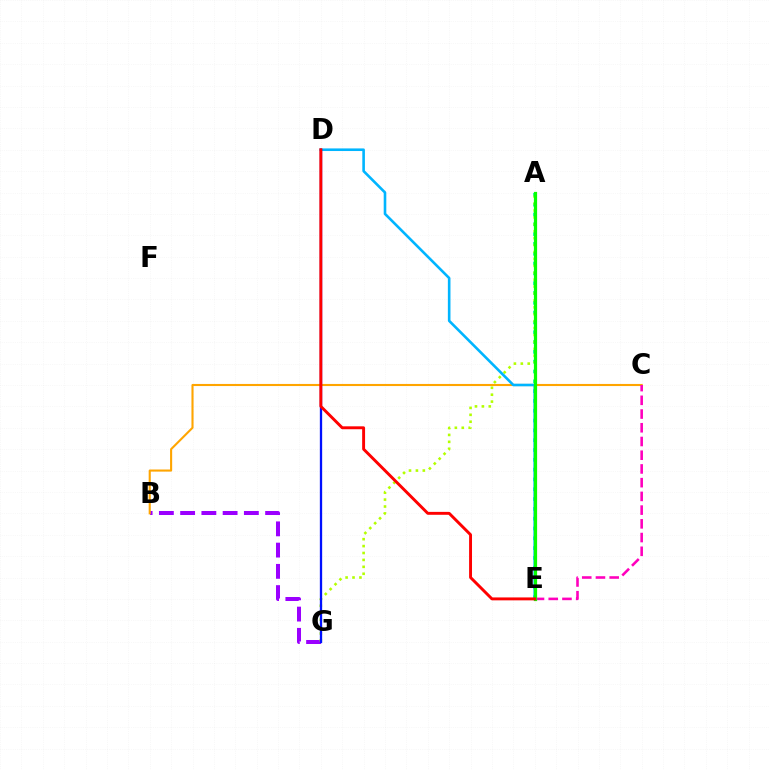{('B', 'G'): [{'color': '#9b00ff', 'line_style': 'dashed', 'thickness': 2.89}], ('B', 'C'): [{'color': '#ffa500', 'line_style': 'solid', 'thickness': 1.51}], ('A', 'E'): [{'color': '#00ff9d', 'line_style': 'dotted', 'thickness': 2.67}, {'color': '#08ff00', 'line_style': 'solid', 'thickness': 2.32}], ('A', 'G'): [{'color': '#b3ff00', 'line_style': 'dotted', 'thickness': 1.88}], ('D', 'E'): [{'color': '#00b5ff', 'line_style': 'solid', 'thickness': 1.88}, {'color': '#ff0000', 'line_style': 'solid', 'thickness': 2.1}], ('D', 'G'): [{'color': '#0010ff', 'line_style': 'solid', 'thickness': 1.66}], ('C', 'E'): [{'color': '#ff00bd', 'line_style': 'dashed', 'thickness': 1.86}]}